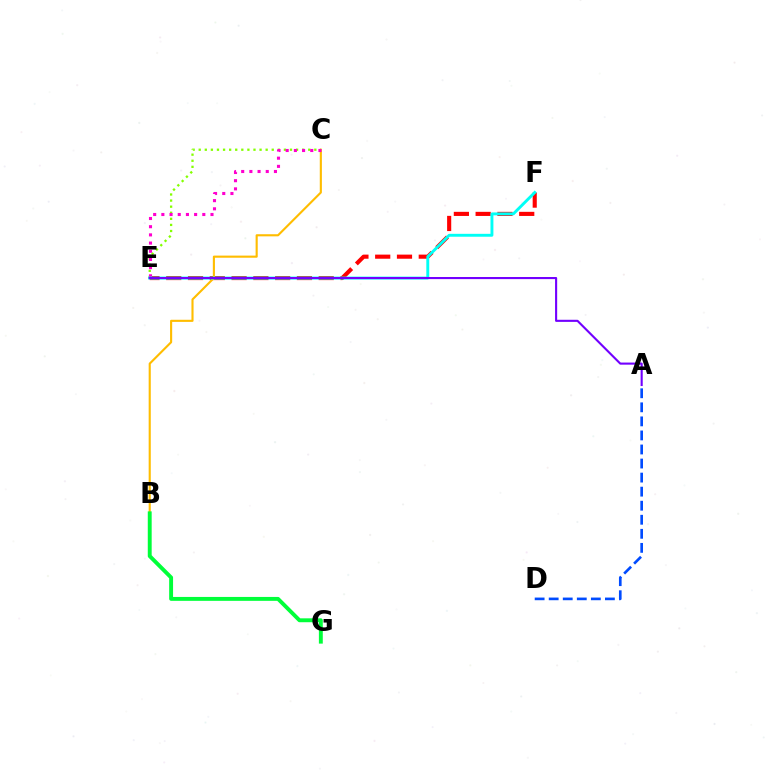{('E', 'F'): [{'color': '#ff0000', 'line_style': 'dashed', 'thickness': 2.96}, {'color': '#00fff6', 'line_style': 'solid', 'thickness': 2.09}], ('B', 'C'): [{'color': '#ffbd00', 'line_style': 'solid', 'thickness': 1.53}], ('C', 'E'): [{'color': '#84ff00', 'line_style': 'dotted', 'thickness': 1.65}, {'color': '#ff00cf', 'line_style': 'dotted', 'thickness': 2.22}], ('B', 'G'): [{'color': '#00ff39', 'line_style': 'solid', 'thickness': 2.81}], ('A', 'E'): [{'color': '#7200ff', 'line_style': 'solid', 'thickness': 1.52}], ('A', 'D'): [{'color': '#004bff', 'line_style': 'dashed', 'thickness': 1.91}]}